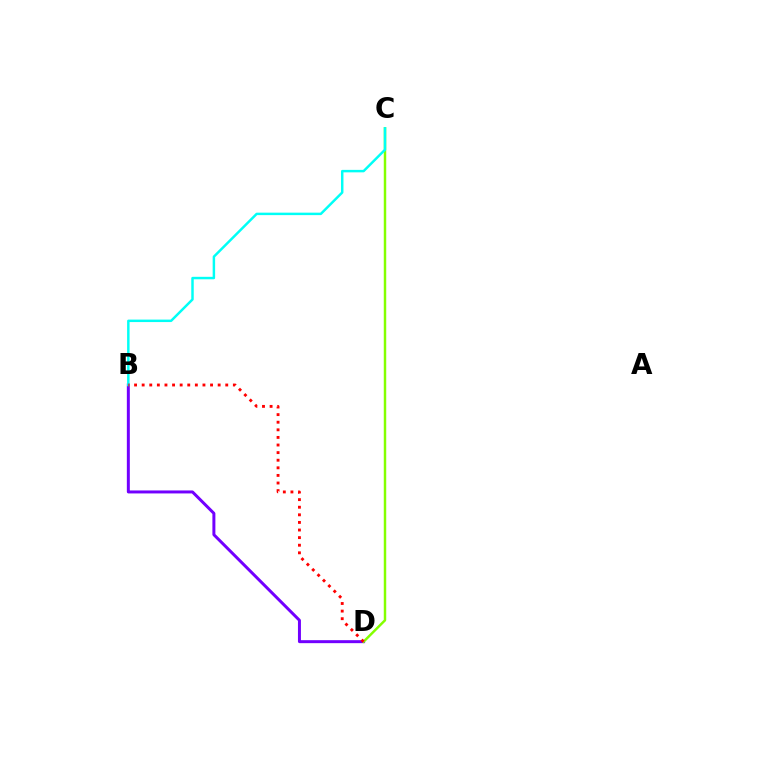{('B', 'D'): [{'color': '#7200ff', 'line_style': 'solid', 'thickness': 2.15}, {'color': '#ff0000', 'line_style': 'dotted', 'thickness': 2.06}], ('C', 'D'): [{'color': '#84ff00', 'line_style': 'solid', 'thickness': 1.77}], ('B', 'C'): [{'color': '#00fff6', 'line_style': 'solid', 'thickness': 1.78}]}